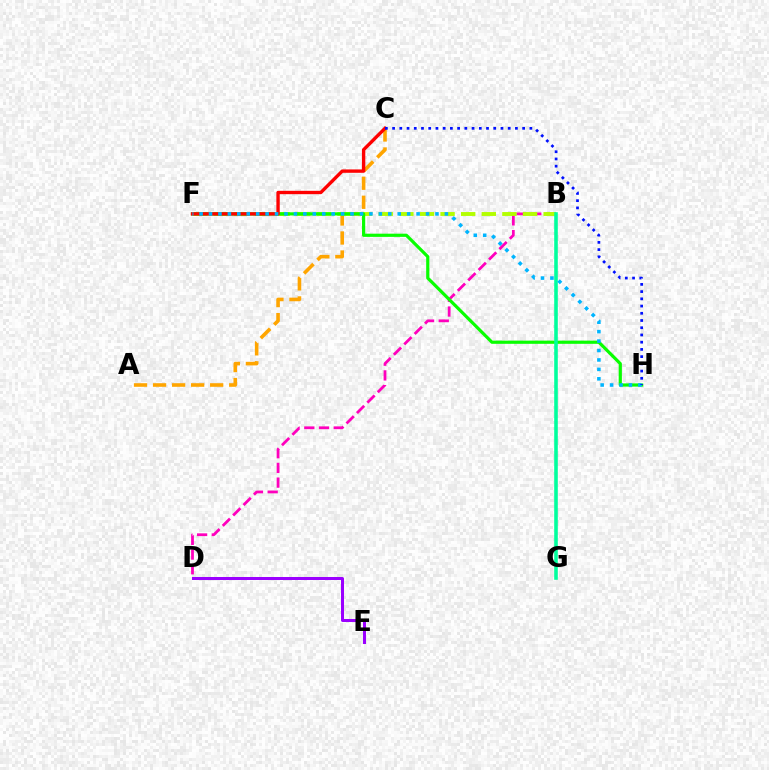{('B', 'D'): [{'color': '#ff00bd', 'line_style': 'dashed', 'thickness': 2.0}], ('A', 'C'): [{'color': '#ffa500', 'line_style': 'dashed', 'thickness': 2.59}], ('B', 'F'): [{'color': '#b3ff00', 'line_style': 'dashed', 'thickness': 2.8}], ('F', 'H'): [{'color': '#08ff00', 'line_style': 'solid', 'thickness': 2.29}, {'color': '#00b5ff', 'line_style': 'dotted', 'thickness': 2.56}], ('B', 'G'): [{'color': '#00ff9d', 'line_style': 'solid', 'thickness': 2.58}], ('C', 'F'): [{'color': '#ff0000', 'line_style': 'solid', 'thickness': 2.42}], ('D', 'E'): [{'color': '#9b00ff', 'line_style': 'solid', 'thickness': 2.16}], ('C', 'H'): [{'color': '#0010ff', 'line_style': 'dotted', 'thickness': 1.96}]}